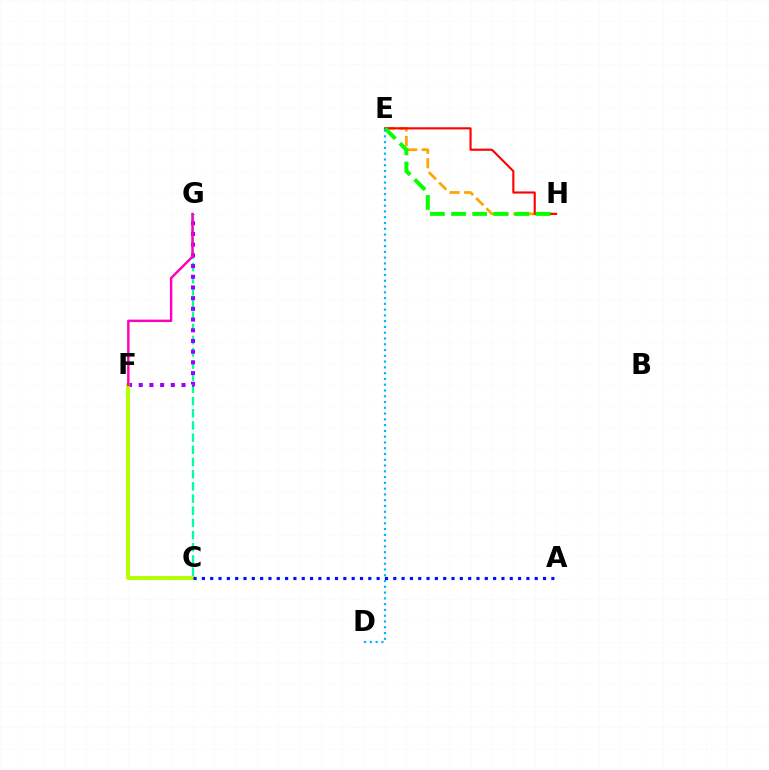{('C', 'G'): [{'color': '#00ff9d', 'line_style': 'dashed', 'thickness': 1.66}], ('E', 'H'): [{'color': '#ffa500', 'line_style': 'dashed', 'thickness': 1.97}, {'color': '#ff0000', 'line_style': 'solid', 'thickness': 1.53}, {'color': '#08ff00', 'line_style': 'dashed', 'thickness': 2.87}], ('F', 'G'): [{'color': '#9b00ff', 'line_style': 'dotted', 'thickness': 2.91}, {'color': '#ff00bd', 'line_style': 'solid', 'thickness': 1.76}], ('D', 'E'): [{'color': '#00b5ff', 'line_style': 'dotted', 'thickness': 1.57}], ('C', 'F'): [{'color': '#b3ff00', 'line_style': 'solid', 'thickness': 2.82}], ('A', 'C'): [{'color': '#0010ff', 'line_style': 'dotted', 'thickness': 2.26}]}